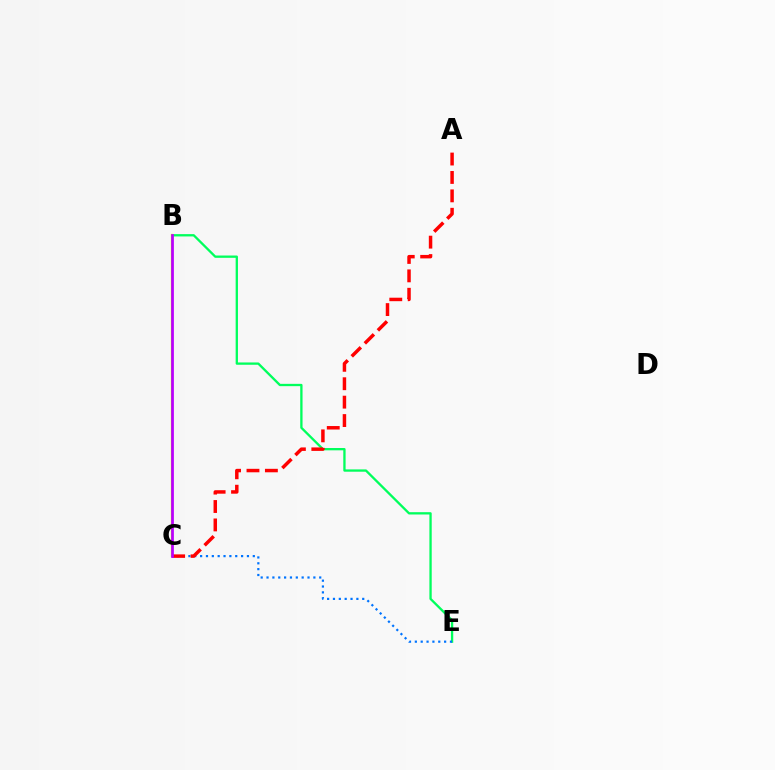{('B', 'E'): [{'color': '#00ff5c', 'line_style': 'solid', 'thickness': 1.66}], ('C', 'E'): [{'color': '#0074ff', 'line_style': 'dotted', 'thickness': 1.59}], ('B', 'C'): [{'color': '#d1ff00', 'line_style': 'solid', 'thickness': 1.63}, {'color': '#b900ff', 'line_style': 'solid', 'thickness': 1.97}], ('A', 'C'): [{'color': '#ff0000', 'line_style': 'dashed', 'thickness': 2.5}]}